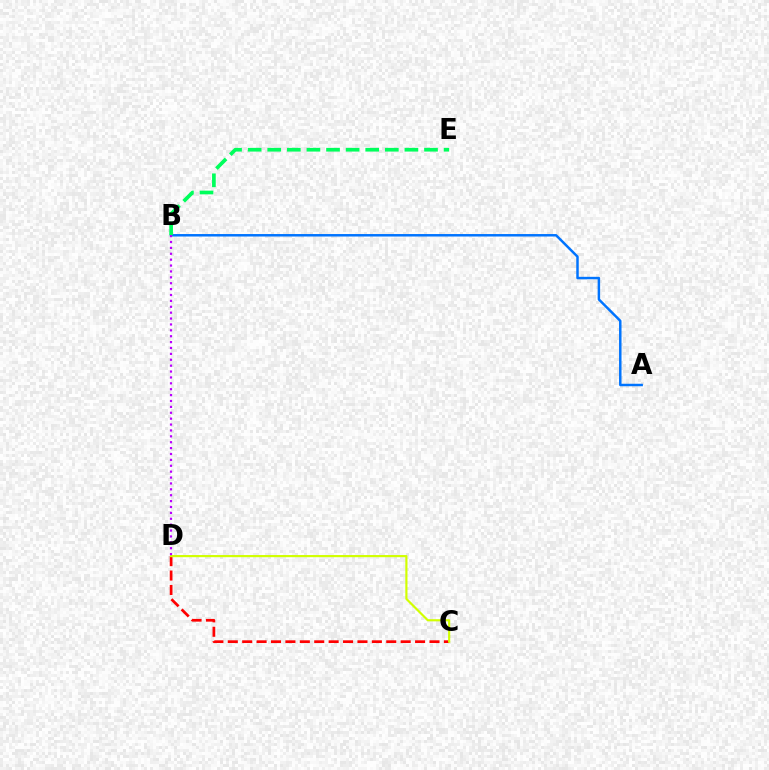{('C', 'D'): [{'color': '#ff0000', 'line_style': 'dashed', 'thickness': 1.96}, {'color': '#d1ff00', 'line_style': 'solid', 'thickness': 1.56}], ('A', 'B'): [{'color': '#0074ff', 'line_style': 'solid', 'thickness': 1.78}], ('B', 'E'): [{'color': '#00ff5c', 'line_style': 'dashed', 'thickness': 2.66}], ('B', 'D'): [{'color': '#b900ff', 'line_style': 'dotted', 'thickness': 1.6}]}